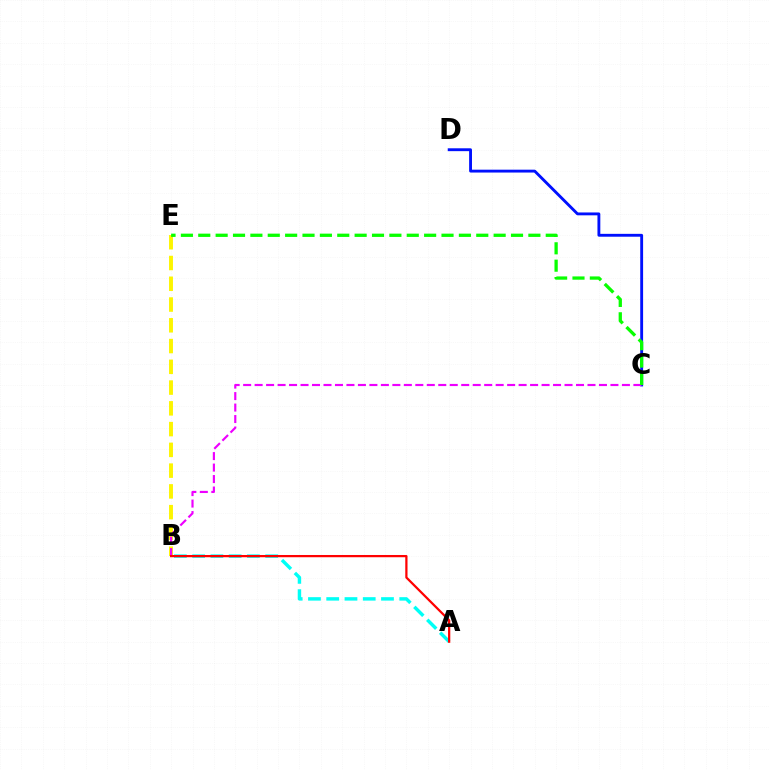{('C', 'D'): [{'color': '#0010ff', 'line_style': 'solid', 'thickness': 2.06}], ('B', 'E'): [{'color': '#fcf500', 'line_style': 'dashed', 'thickness': 2.82}], ('A', 'B'): [{'color': '#00fff6', 'line_style': 'dashed', 'thickness': 2.48}, {'color': '#ff0000', 'line_style': 'solid', 'thickness': 1.61}], ('B', 'C'): [{'color': '#ee00ff', 'line_style': 'dashed', 'thickness': 1.56}], ('C', 'E'): [{'color': '#08ff00', 'line_style': 'dashed', 'thickness': 2.36}]}